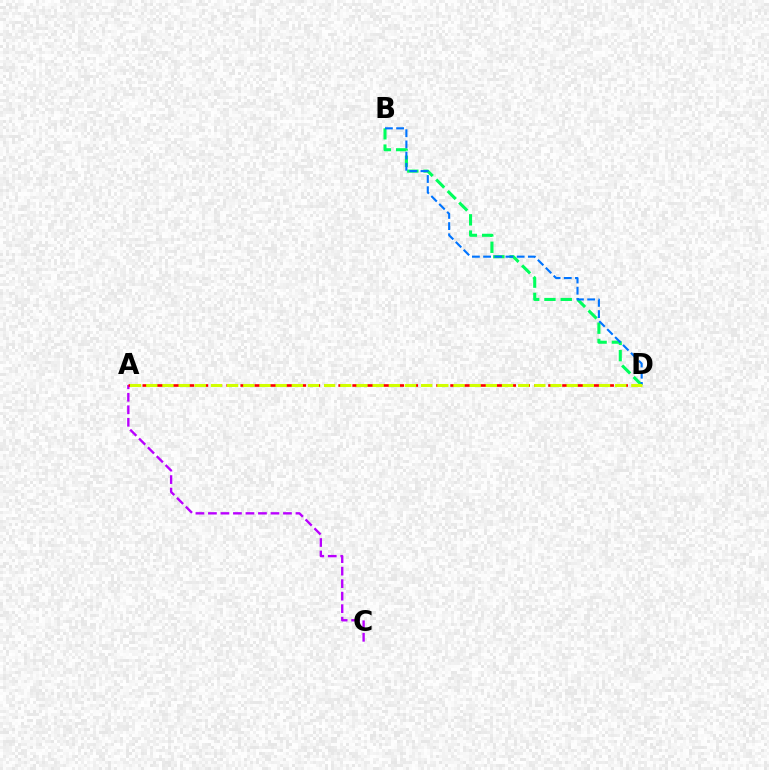{('B', 'D'): [{'color': '#00ff5c', 'line_style': 'dashed', 'thickness': 2.21}, {'color': '#0074ff', 'line_style': 'dashed', 'thickness': 1.52}], ('A', 'C'): [{'color': '#b900ff', 'line_style': 'dashed', 'thickness': 1.7}], ('A', 'D'): [{'color': '#ff0000', 'line_style': 'dashed', 'thickness': 1.9}, {'color': '#d1ff00', 'line_style': 'dashed', 'thickness': 2.2}]}